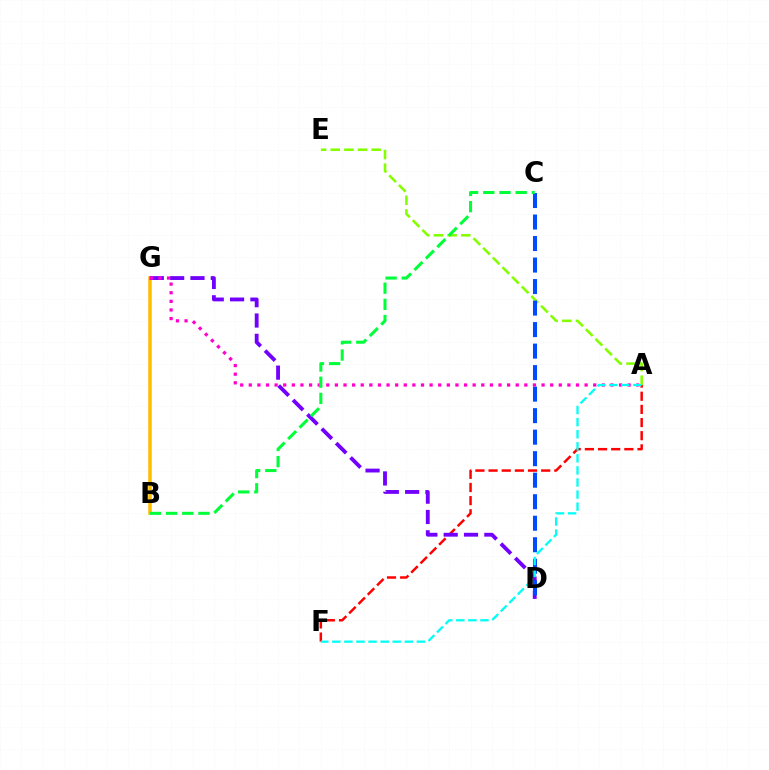{('A', 'E'): [{'color': '#84ff00', 'line_style': 'dashed', 'thickness': 1.85}], ('B', 'G'): [{'color': '#ffbd00', 'line_style': 'solid', 'thickness': 2.53}], ('A', 'F'): [{'color': '#ff0000', 'line_style': 'dashed', 'thickness': 1.79}, {'color': '#00fff6', 'line_style': 'dashed', 'thickness': 1.64}], ('D', 'G'): [{'color': '#7200ff', 'line_style': 'dashed', 'thickness': 2.76}], ('C', 'D'): [{'color': '#004bff', 'line_style': 'dashed', 'thickness': 2.92}], ('A', 'G'): [{'color': '#ff00cf', 'line_style': 'dotted', 'thickness': 2.34}], ('B', 'C'): [{'color': '#00ff39', 'line_style': 'dashed', 'thickness': 2.2}]}